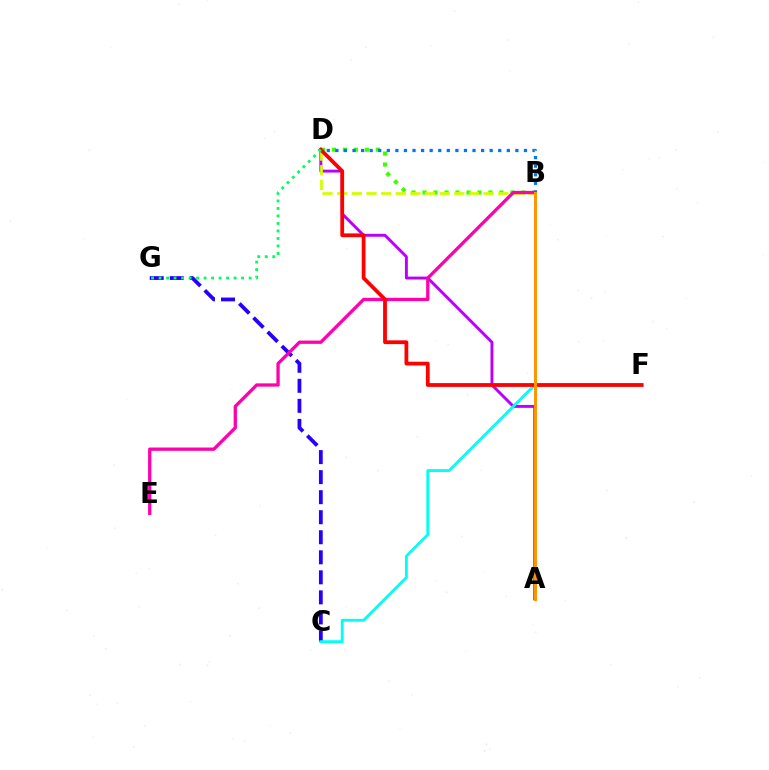{('A', 'D'): [{'color': '#b900ff', 'line_style': 'solid', 'thickness': 2.1}], ('B', 'D'): [{'color': '#3dff00', 'line_style': 'dotted', 'thickness': 2.99}, {'color': '#d1ff00', 'line_style': 'dashed', 'thickness': 1.99}, {'color': '#0074ff', 'line_style': 'dotted', 'thickness': 2.33}], ('C', 'G'): [{'color': '#2500ff', 'line_style': 'dashed', 'thickness': 2.72}], ('C', 'F'): [{'color': '#00fff6', 'line_style': 'solid', 'thickness': 2.05}], ('B', 'E'): [{'color': '#ff00ac', 'line_style': 'solid', 'thickness': 2.36}], ('D', 'F'): [{'color': '#ff0000', 'line_style': 'solid', 'thickness': 2.73}], ('A', 'B'): [{'color': '#ff9400', 'line_style': 'solid', 'thickness': 2.13}], ('D', 'G'): [{'color': '#00ff5c', 'line_style': 'dotted', 'thickness': 2.04}]}